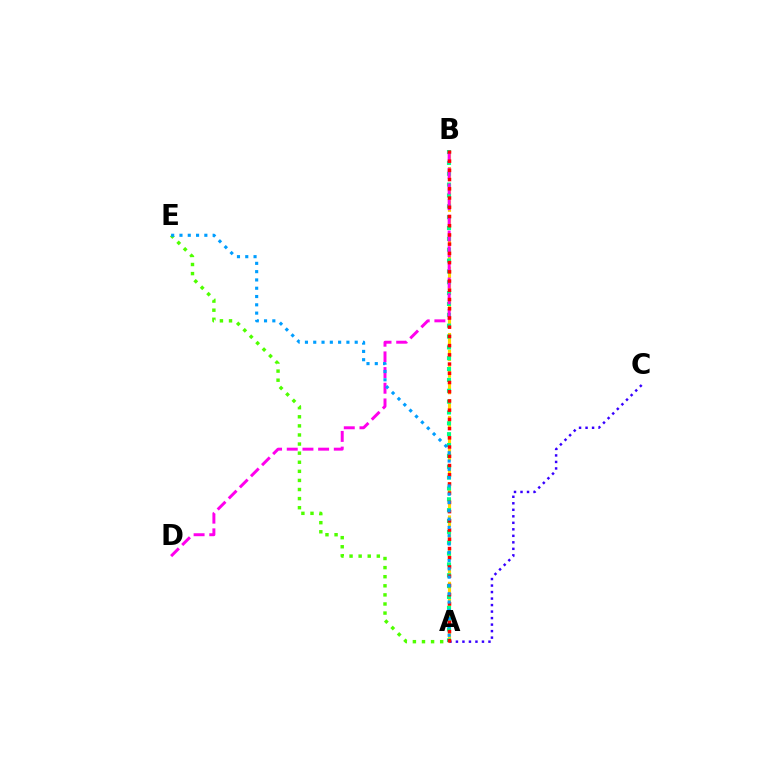{('A', 'B'): [{'color': '#ffd500', 'line_style': 'dashed', 'thickness': 2.25}, {'color': '#00ff86', 'line_style': 'dotted', 'thickness': 2.95}, {'color': '#ff0000', 'line_style': 'dotted', 'thickness': 2.51}], ('B', 'D'): [{'color': '#ff00ed', 'line_style': 'dashed', 'thickness': 2.13}], ('A', 'C'): [{'color': '#3700ff', 'line_style': 'dotted', 'thickness': 1.77}], ('A', 'E'): [{'color': '#4fff00', 'line_style': 'dotted', 'thickness': 2.47}, {'color': '#009eff', 'line_style': 'dotted', 'thickness': 2.25}]}